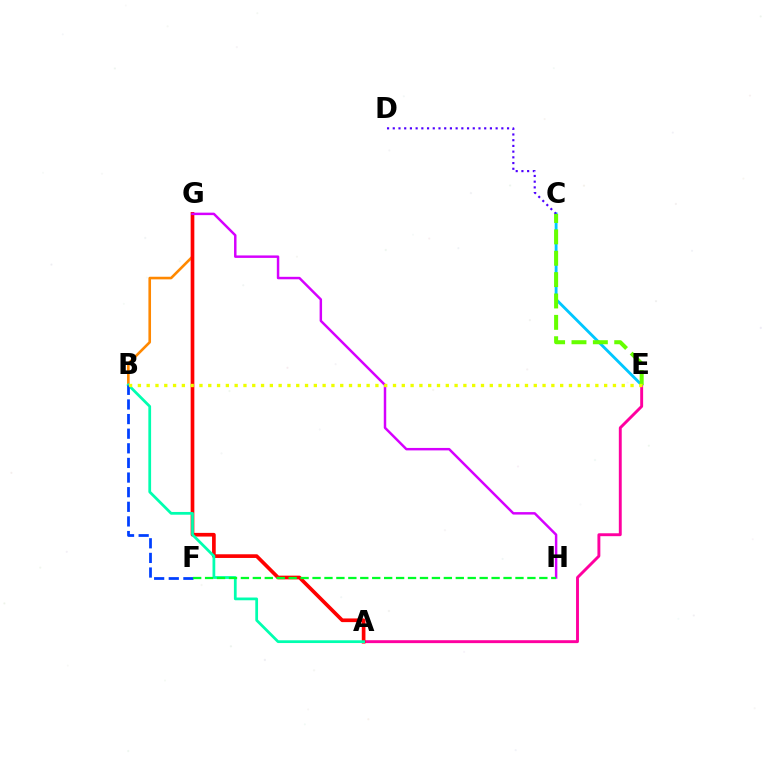{('C', 'E'): [{'color': '#00c7ff', 'line_style': 'solid', 'thickness': 2.05}, {'color': '#66ff00', 'line_style': 'dashed', 'thickness': 2.9}], ('B', 'G'): [{'color': '#ff8800', 'line_style': 'solid', 'thickness': 1.88}], ('A', 'E'): [{'color': '#ff00a0', 'line_style': 'solid', 'thickness': 2.09}], ('A', 'G'): [{'color': '#ff0000', 'line_style': 'solid', 'thickness': 2.65}], ('A', 'B'): [{'color': '#00ffaf', 'line_style': 'solid', 'thickness': 1.98}], ('C', 'D'): [{'color': '#4f00ff', 'line_style': 'dotted', 'thickness': 1.55}], ('G', 'H'): [{'color': '#d600ff', 'line_style': 'solid', 'thickness': 1.78}], ('B', 'F'): [{'color': '#003fff', 'line_style': 'dashed', 'thickness': 1.99}], ('F', 'H'): [{'color': '#00ff27', 'line_style': 'dashed', 'thickness': 1.62}], ('B', 'E'): [{'color': '#eeff00', 'line_style': 'dotted', 'thickness': 2.39}]}